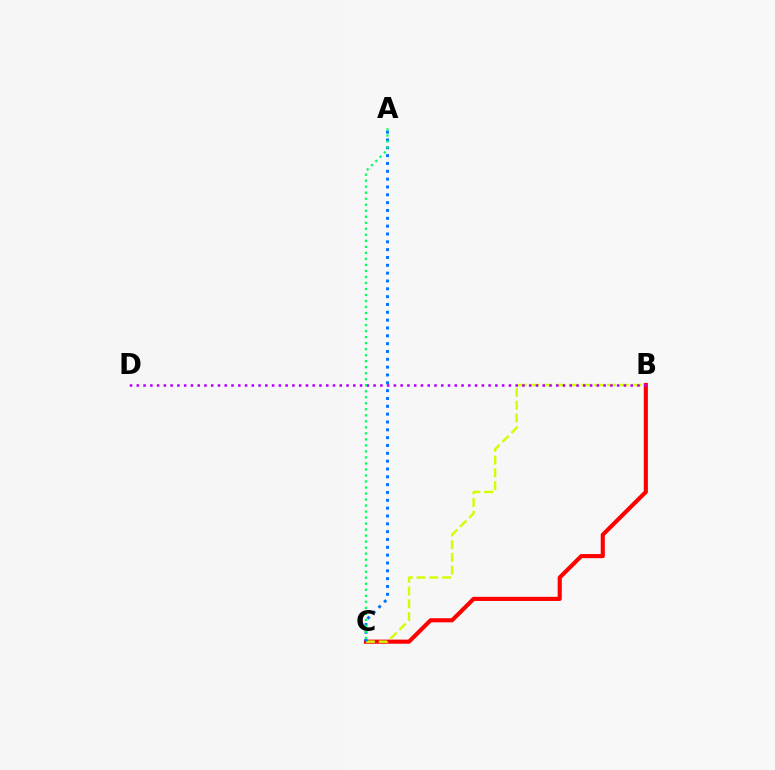{('B', 'C'): [{'color': '#ff0000', 'line_style': 'solid', 'thickness': 2.97}, {'color': '#d1ff00', 'line_style': 'dashed', 'thickness': 1.74}], ('A', 'C'): [{'color': '#0074ff', 'line_style': 'dotted', 'thickness': 2.13}, {'color': '#00ff5c', 'line_style': 'dotted', 'thickness': 1.63}], ('B', 'D'): [{'color': '#b900ff', 'line_style': 'dotted', 'thickness': 1.84}]}